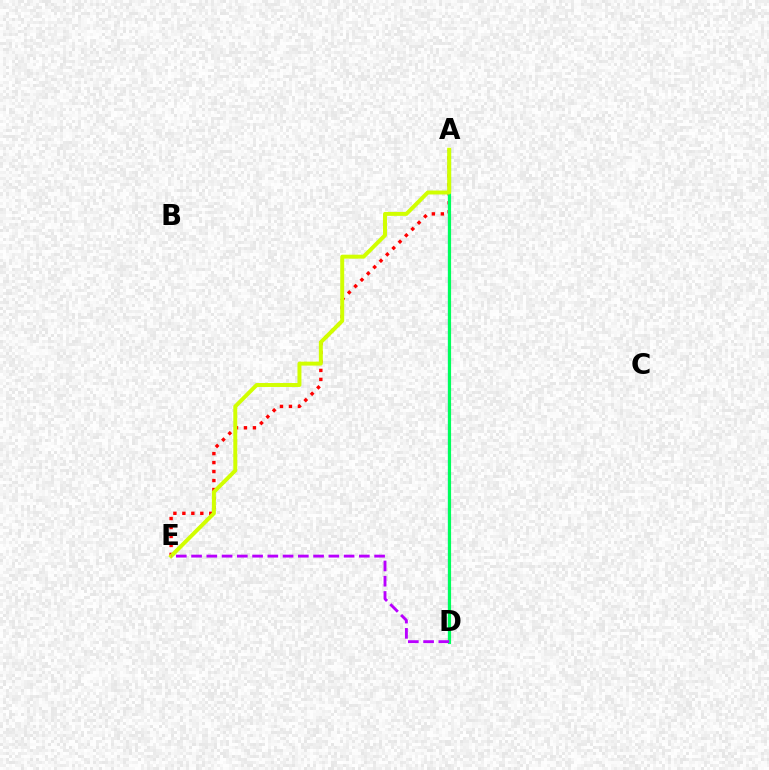{('A', 'E'): [{'color': '#ff0000', 'line_style': 'dotted', 'thickness': 2.44}, {'color': '#d1ff00', 'line_style': 'solid', 'thickness': 2.84}], ('A', 'D'): [{'color': '#0074ff', 'line_style': 'solid', 'thickness': 1.54}, {'color': '#00ff5c', 'line_style': 'solid', 'thickness': 2.28}], ('D', 'E'): [{'color': '#b900ff', 'line_style': 'dashed', 'thickness': 2.07}]}